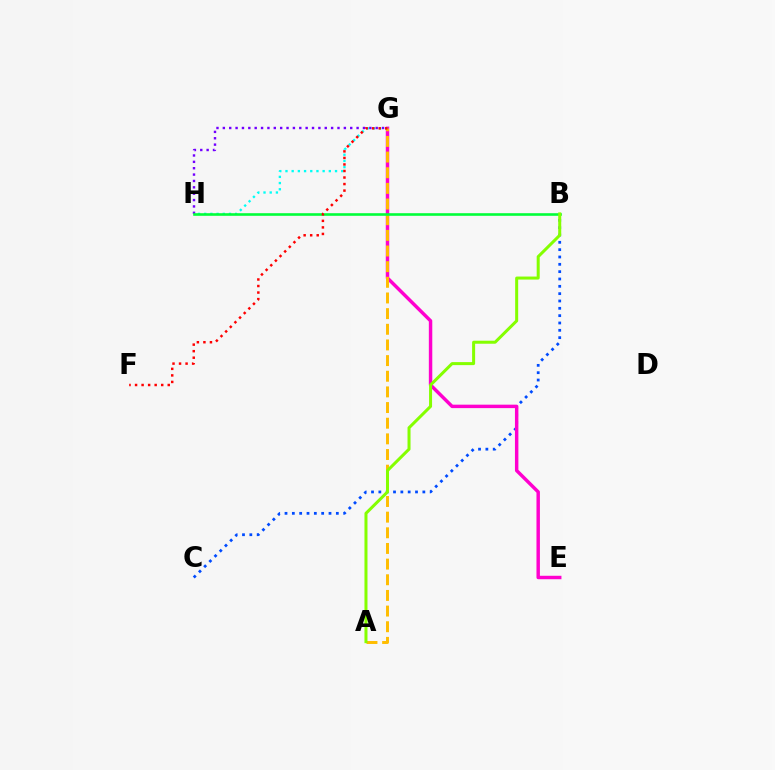{('B', 'C'): [{'color': '#004bff', 'line_style': 'dotted', 'thickness': 1.99}], ('G', 'H'): [{'color': '#7200ff', 'line_style': 'dotted', 'thickness': 1.73}, {'color': '#00fff6', 'line_style': 'dotted', 'thickness': 1.68}], ('E', 'G'): [{'color': '#ff00cf', 'line_style': 'solid', 'thickness': 2.48}], ('A', 'G'): [{'color': '#ffbd00', 'line_style': 'dashed', 'thickness': 2.13}], ('B', 'H'): [{'color': '#00ff39', 'line_style': 'solid', 'thickness': 1.88}], ('F', 'G'): [{'color': '#ff0000', 'line_style': 'dotted', 'thickness': 1.78}], ('A', 'B'): [{'color': '#84ff00', 'line_style': 'solid', 'thickness': 2.17}]}